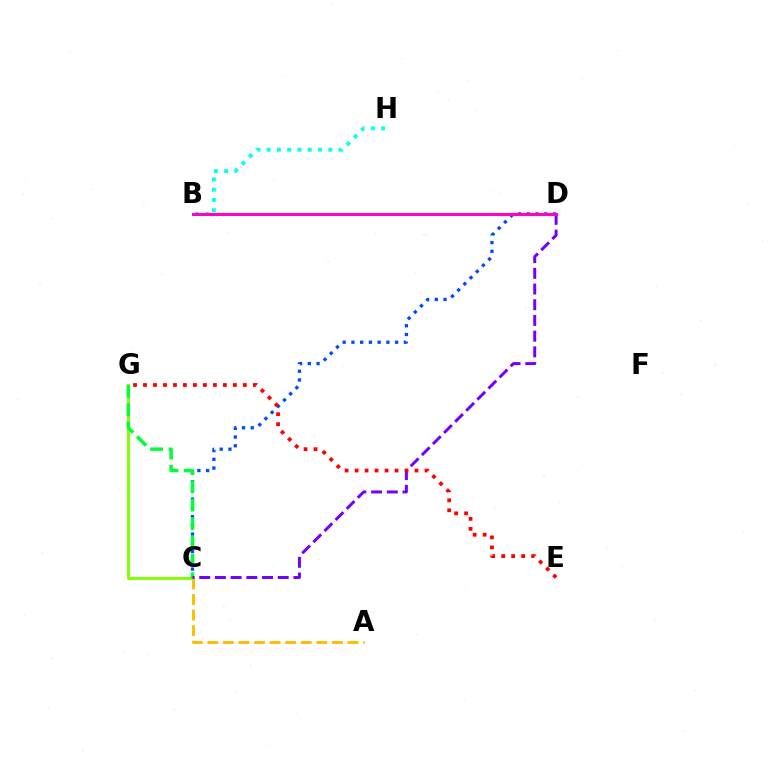{('C', 'G'): [{'color': '#84ff00', 'line_style': 'solid', 'thickness': 2.11}, {'color': '#00ff39', 'line_style': 'dashed', 'thickness': 2.5}], ('B', 'H'): [{'color': '#00fff6', 'line_style': 'dotted', 'thickness': 2.79}], ('C', 'D'): [{'color': '#004bff', 'line_style': 'dotted', 'thickness': 2.38}, {'color': '#7200ff', 'line_style': 'dashed', 'thickness': 2.13}], ('A', 'C'): [{'color': '#ffbd00', 'line_style': 'dashed', 'thickness': 2.12}], ('E', 'G'): [{'color': '#ff0000', 'line_style': 'dotted', 'thickness': 2.71}], ('B', 'D'): [{'color': '#ff00cf', 'line_style': 'solid', 'thickness': 2.2}]}